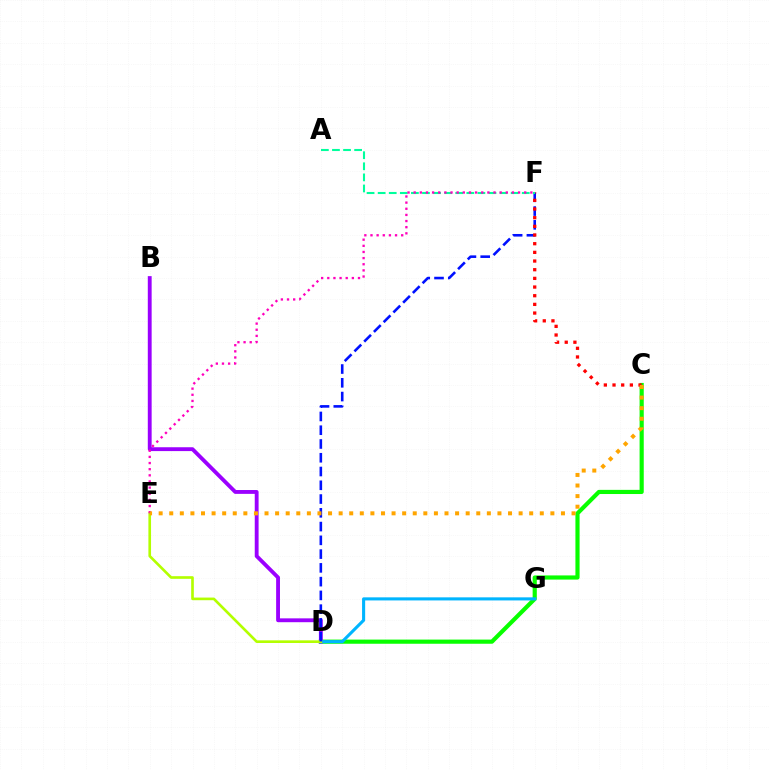{('C', 'D'): [{'color': '#08ff00', 'line_style': 'solid', 'thickness': 3.0}], ('B', 'D'): [{'color': '#9b00ff', 'line_style': 'solid', 'thickness': 2.77}], ('D', 'G'): [{'color': '#00b5ff', 'line_style': 'solid', 'thickness': 2.23}], ('D', 'E'): [{'color': '#b3ff00', 'line_style': 'solid', 'thickness': 1.91}], ('D', 'F'): [{'color': '#0010ff', 'line_style': 'dashed', 'thickness': 1.87}], ('C', 'F'): [{'color': '#ff0000', 'line_style': 'dotted', 'thickness': 2.36}], ('A', 'F'): [{'color': '#00ff9d', 'line_style': 'dashed', 'thickness': 1.51}], ('E', 'F'): [{'color': '#ff00bd', 'line_style': 'dotted', 'thickness': 1.67}], ('C', 'E'): [{'color': '#ffa500', 'line_style': 'dotted', 'thickness': 2.88}]}